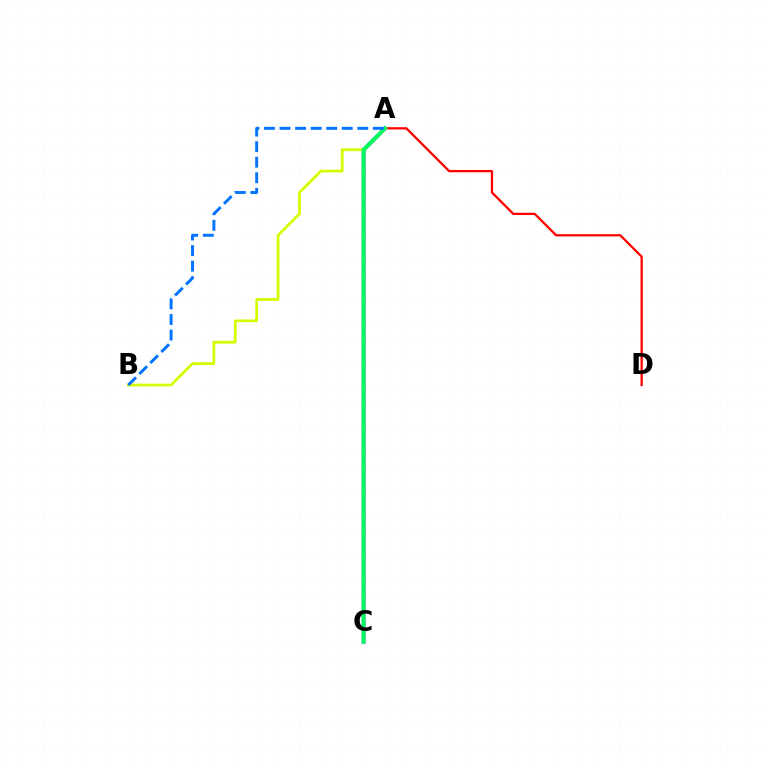{('A', 'B'): [{'color': '#d1ff00', 'line_style': 'solid', 'thickness': 1.97}, {'color': '#0074ff', 'line_style': 'dashed', 'thickness': 2.11}], ('A', 'D'): [{'color': '#ff0000', 'line_style': 'solid', 'thickness': 1.63}], ('A', 'C'): [{'color': '#b900ff', 'line_style': 'solid', 'thickness': 2.62}, {'color': '#00ff5c', 'line_style': 'solid', 'thickness': 2.87}]}